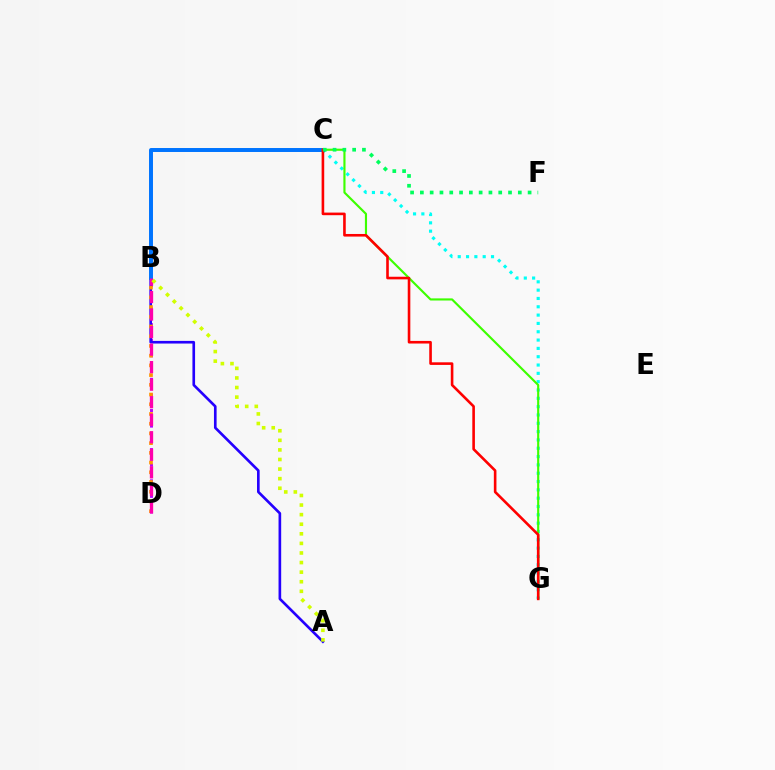{('C', 'G'): [{'color': '#00fff6', 'line_style': 'dotted', 'thickness': 2.26}, {'color': '#3dff00', 'line_style': 'solid', 'thickness': 1.54}, {'color': '#ff0000', 'line_style': 'solid', 'thickness': 1.88}], ('B', 'D'): [{'color': '#b900ff', 'line_style': 'dotted', 'thickness': 2.12}, {'color': '#ff9400', 'line_style': 'dotted', 'thickness': 2.64}, {'color': '#ff00ac', 'line_style': 'dashed', 'thickness': 2.38}], ('A', 'B'): [{'color': '#2500ff', 'line_style': 'solid', 'thickness': 1.9}, {'color': '#d1ff00', 'line_style': 'dotted', 'thickness': 2.6}], ('B', 'C'): [{'color': '#0074ff', 'line_style': 'solid', 'thickness': 2.85}], ('C', 'F'): [{'color': '#00ff5c', 'line_style': 'dotted', 'thickness': 2.66}]}